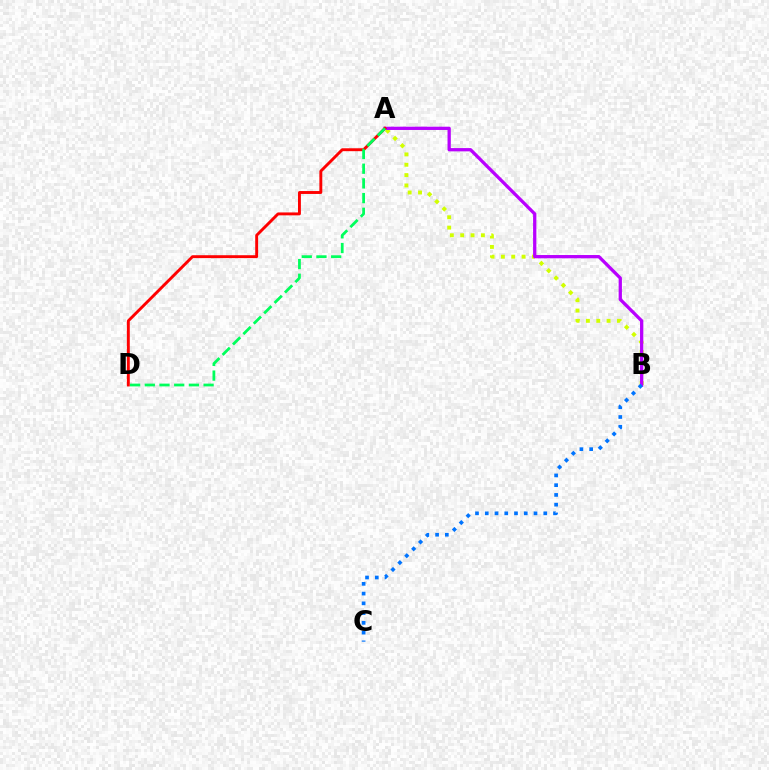{('A', 'B'): [{'color': '#d1ff00', 'line_style': 'dotted', 'thickness': 2.81}, {'color': '#b900ff', 'line_style': 'solid', 'thickness': 2.36}], ('A', 'D'): [{'color': '#ff0000', 'line_style': 'solid', 'thickness': 2.09}, {'color': '#00ff5c', 'line_style': 'dashed', 'thickness': 2.0}], ('B', 'C'): [{'color': '#0074ff', 'line_style': 'dotted', 'thickness': 2.65}]}